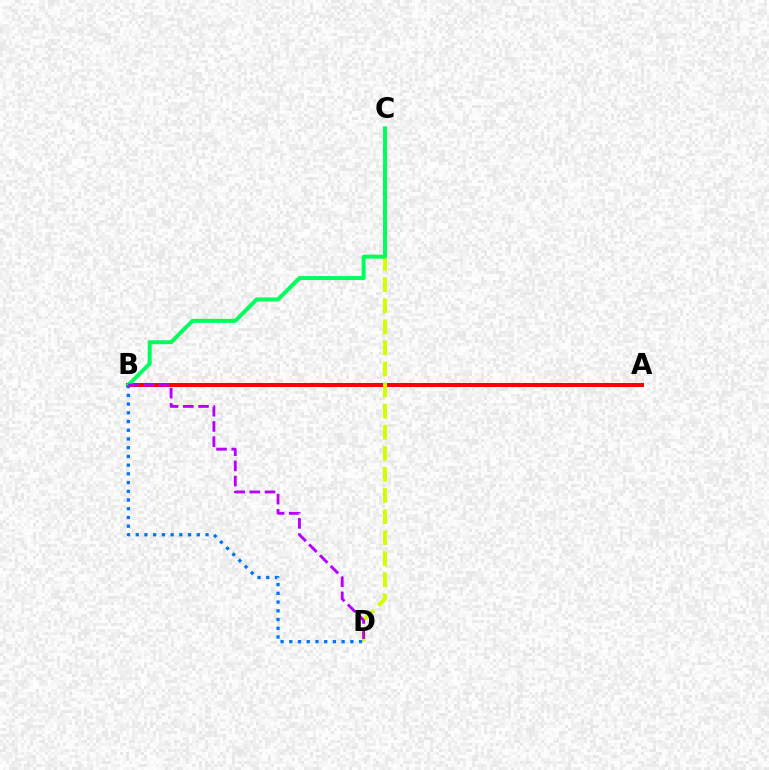{('A', 'B'): [{'color': '#ff0000', 'line_style': 'solid', 'thickness': 2.87}], ('C', 'D'): [{'color': '#d1ff00', 'line_style': 'dashed', 'thickness': 2.87}], ('B', 'C'): [{'color': '#00ff5c', 'line_style': 'solid', 'thickness': 2.86}], ('B', 'D'): [{'color': '#0074ff', 'line_style': 'dotted', 'thickness': 2.37}, {'color': '#b900ff', 'line_style': 'dashed', 'thickness': 2.07}]}